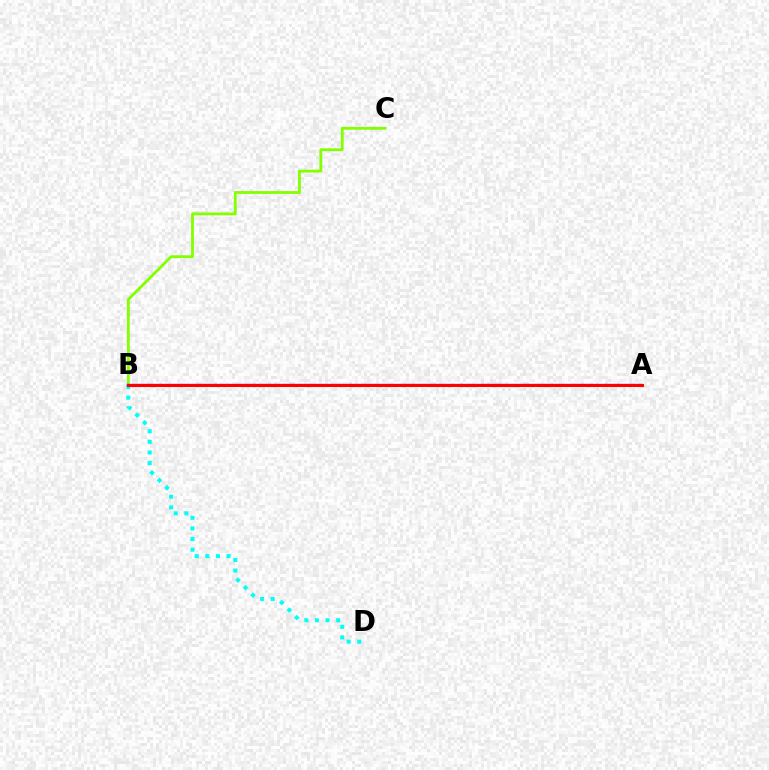{('B', 'D'): [{'color': '#00fff6', 'line_style': 'dotted', 'thickness': 2.89}], ('B', 'C'): [{'color': '#84ff00', 'line_style': 'solid', 'thickness': 2.03}], ('A', 'B'): [{'color': '#7200ff', 'line_style': 'solid', 'thickness': 1.68}, {'color': '#ff0000', 'line_style': 'solid', 'thickness': 2.18}]}